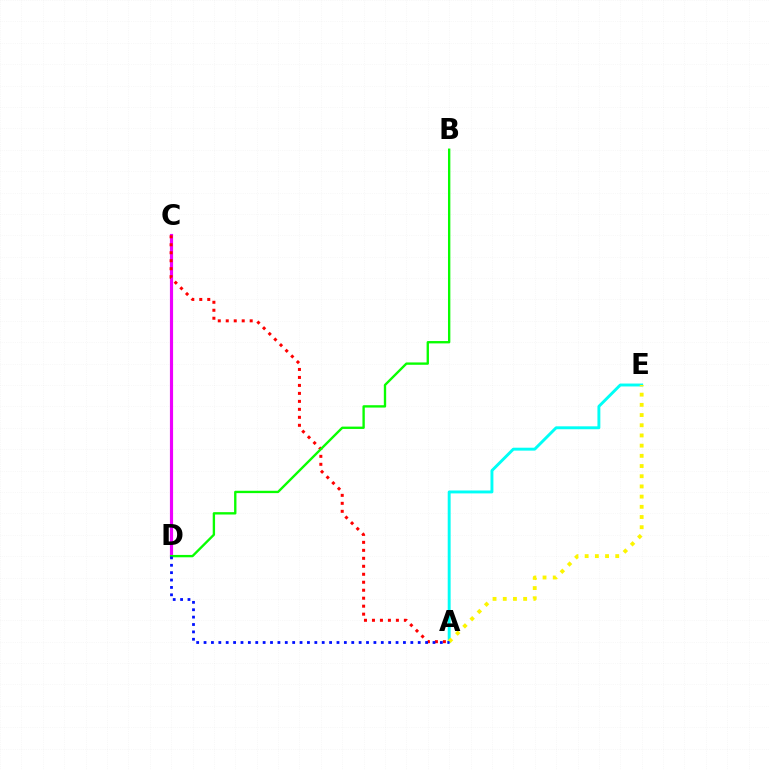{('A', 'E'): [{'color': '#00fff6', 'line_style': 'solid', 'thickness': 2.1}, {'color': '#fcf500', 'line_style': 'dotted', 'thickness': 2.77}], ('C', 'D'): [{'color': '#ee00ff', 'line_style': 'solid', 'thickness': 2.27}], ('A', 'C'): [{'color': '#ff0000', 'line_style': 'dotted', 'thickness': 2.17}], ('B', 'D'): [{'color': '#08ff00', 'line_style': 'solid', 'thickness': 1.69}], ('A', 'D'): [{'color': '#0010ff', 'line_style': 'dotted', 'thickness': 2.01}]}